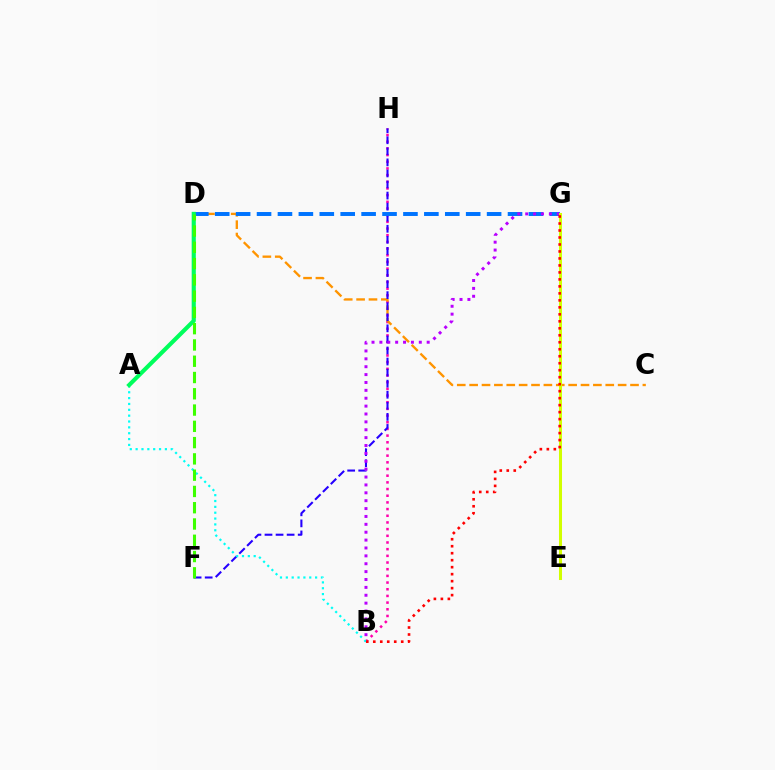{('B', 'H'): [{'color': '#ff00ac', 'line_style': 'dotted', 'thickness': 1.81}], ('C', 'D'): [{'color': '#ff9400', 'line_style': 'dashed', 'thickness': 1.68}], ('F', 'H'): [{'color': '#2500ff', 'line_style': 'dashed', 'thickness': 1.5}], ('D', 'G'): [{'color': '#0074ff', 'line_style': 'dashed', 'thickness': 2.84}], ('B', 'G'): [{'color': '#b900ff', 'line_style': 'dotted', 'thickness': 2.14}, {'color': '#ff0000', 'line_style': 'dotted', 'thickness': 1.9}], ('E', 'G'): [{'color': '#d1ff00', 'line_style': 'solid', 'thickness': 2.19}], ('A', 'B'): [{'color': '#00fff6', 'line_style': 'dotted', 'thickness': 1.59}], ('A', 'D'): [{'color': '#00ff5c', 'line_style': 'solid', 'thickness': 2.97}], ('D', 'F'): [{'color': '#3dff00', 'line_style': 'dashed', 'thickness': 2.21}]}